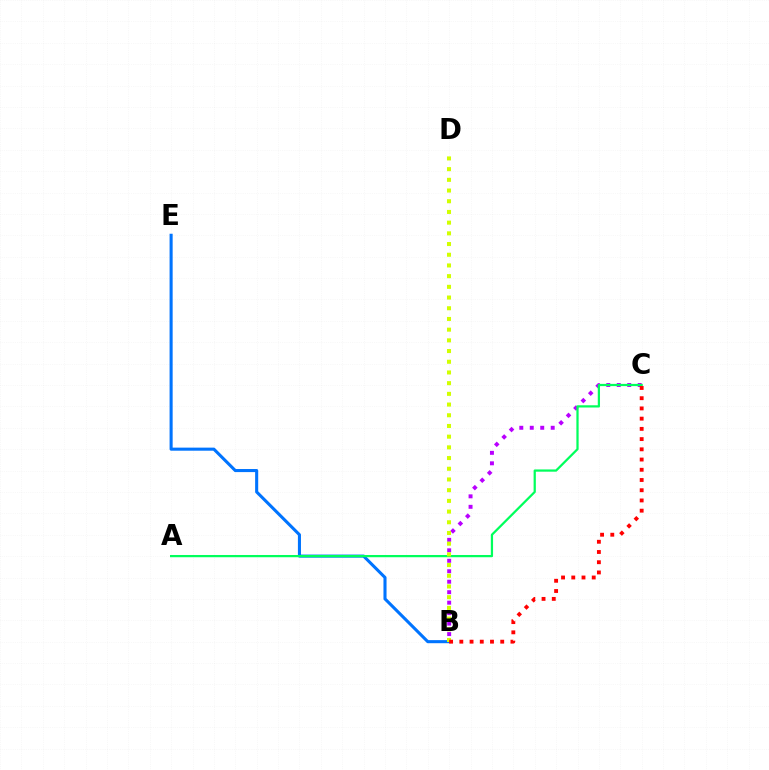{('B', 'C'): [{'color': '#b900ff', 'line_style': 'dotted', 'thickness': 2.84}, {'color': '#ff0000', 'line_style': 'dotted', 'thickness': 2.78}], ('B', 'E'): [{'color': '#0074ff', 'line_style': 'solid', 'thickness': 2.21}], ('A', 'C'): [{'color': '#00ff5c', 'line_style': 'solid', 'thickness': 1.61}], ('B', 'D'): [{'color': '#d1ff00', 'line_style': 'dotted', 'thickness': 2.91}]}